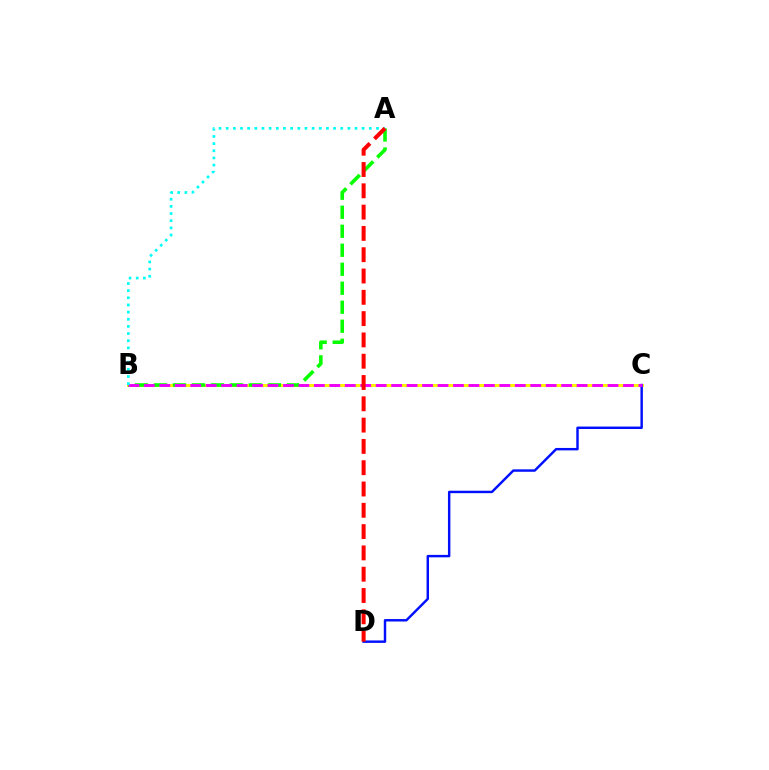{('B', 'C'): [{'color': '#fcf500', 'line_style': 'solid', 'thickness': 2.15}, {'color': '#ee00ff', 'line_style': 'dashed', 'thickness': 2.1}], ('C', 'D'): [{'color': '#0010ff', 'line_style': 'solid', 'thickness': 1.76}], ('A', 'B'): [{'color': '#08ff00', 'line_style': 'dashed', 'thickness': 2.58}, {'color': '#00fff6', 'line_style': 'dotted', 'thickness': 1.94}], ('A', 'D'): [{'color': '#ff0000', 'line_style': 'dashed', 'thickness': 2.89}]}